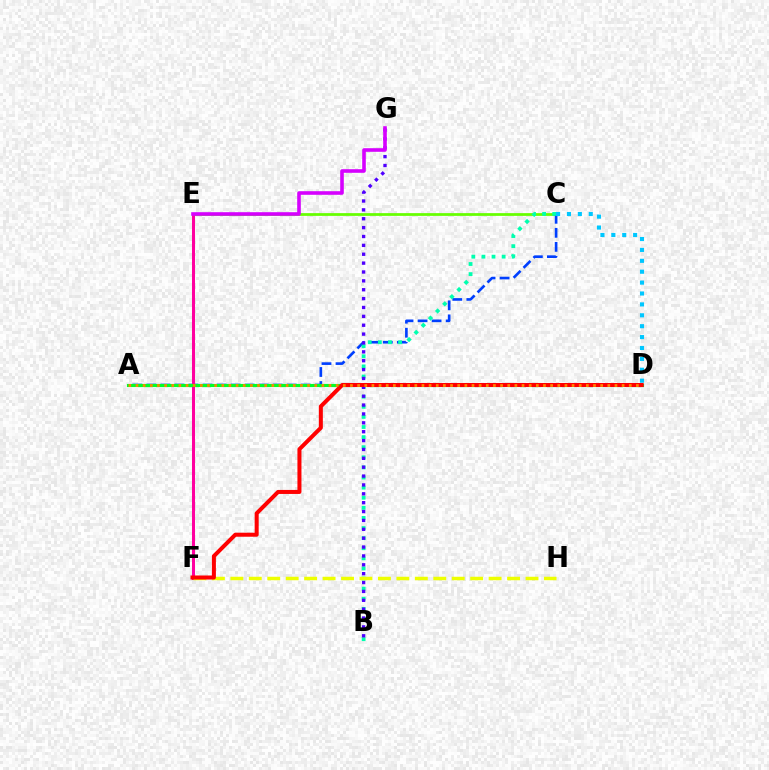{('C', 'E'): [{'color': '#66ff00', 'line_style': 'solid', 'thickness': 1.98}], ('A', 'C'): [{'color': '#003fff', 'line_style': 'dashed', 'thickness': 1.91}], ('E', 'F'): [{'color': '#ff00a0', 'line_style': 'solid', 'thickness': 2.18}], ('A', 'D'): [{'color': '#00ff27', 'line_style': 'solid', 'thickness': 2.26}, {'color': '#ff8800', 'line_style': 'dotted', 'thickness': 1.94}], ('B', 'C'): [{'color': '#00ffaf', 'line_style': 'dotted', 'thickness': 2.74}], ('B', 'G'): [{'color': '#4f00ff', 'line_style': 'dotted', 'thickness': 2.41}], ('F', 'H'): [{'color': '#eeff00', 'line_style': 'dashed', 'thickness': 2.51}], ('C', 'D'): [{'color': '#00c7ff', 'line_style': 'dotted', 'thickness': 2.96}], ('E', 'G'): [{'color': '#d600ff', 'line_style': 'solid', 'thickness': 2.59}], ('D', 'F'): [{'color': '#ff0000', 'line_style': 'solid', 'thickness': 2.89}]}